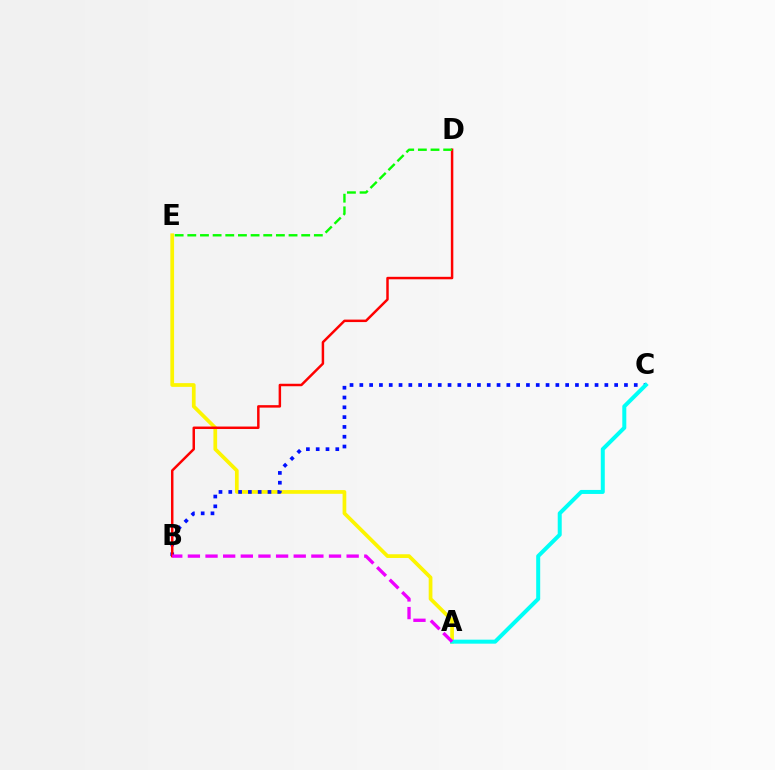{('A', 'E'): [{'color': '#fcf500', 'line_style': 'solid', 'thickness': 2.68}], ('B', 'C'): [{'color': '#0010ff', 'line_style': 'dotted', 'thickness': 2.66}], ('A', 'C'): [{'color': '#00fff6', 'line_style': 'solid', 'thickness': 2.88}], ('B', 'D'): [{'color': '#ff0000', 'line_style': 'solid', 'thickness': 1.78}], ('A', 'B'): [{'color': '#ee00ff', 'line_style': 'dashed', 'thickness': 2.4}], ('D', 'E'): [{'color': '#08ff00', 'line_style': 'dashed', 'thickness': 1.72}]}